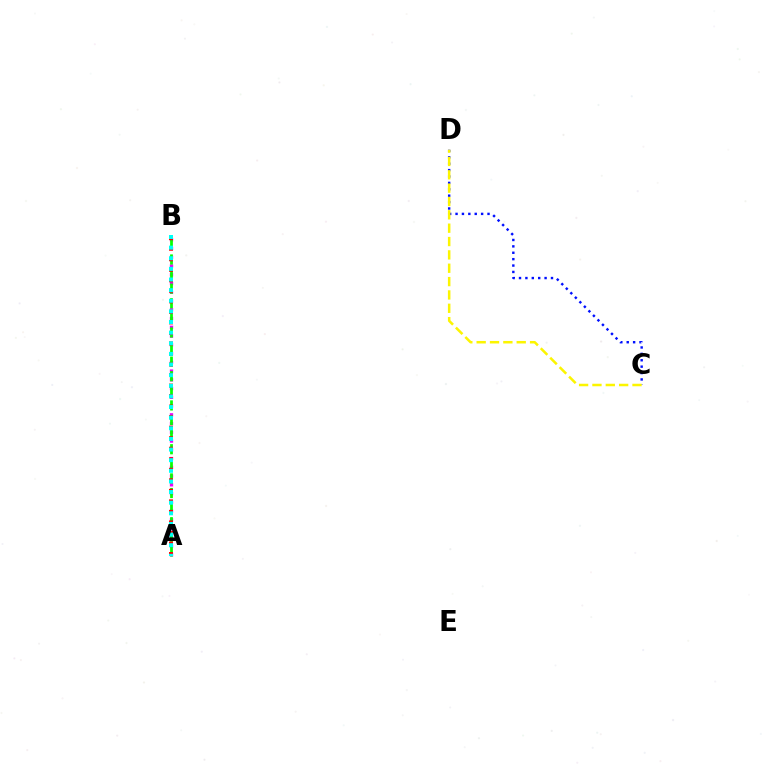{('A', 'B'): [{'color': '#ee00ff', 'line_style': 'dotted', 'thickness': 2.38}, {'color': '#08ff00', 'line_style': 'dashed', 'thickness': 1.98}, {'color': '#ff0000', 'line_style': 'dotted', 'thickness': 2.86}, {'color': '#00fff6', 'line_style': 'dotted', 'thickness': 2.89}], ('C', 'D'): [{'color': '#0010ff', 'line_style': 'dotted', 'thickness': 1.74}, {'color': '#fcf500', 'line_style': 'dashed', 'thickness': 1.81}]}